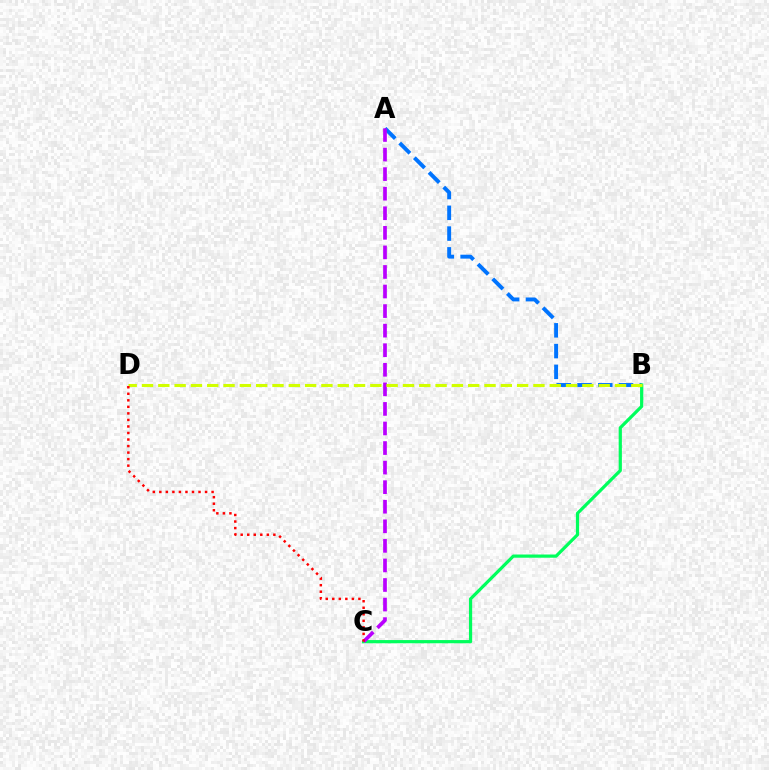{('A', 'B'): [{'color': '#0074ff', 'line_style': 'dashed', 'thickness': 2.82}], ('B', 'C'): [{'color': '#00ff5c', 'line_style': 'solid', 'thickness': 2.31}], ('A', 'C'): [{'color': '#b900ff', 'line_style': 'dashed', 'thickness': 2.66}], ('B', 'D'): [{'color': '#d1ff00', 'line_style': 'dashed', 'thickness': 2.22}], ('C', 'D'): [{'color': '#ff0000', 'line_style': 'dotted', 'thickness': 1.78}]}